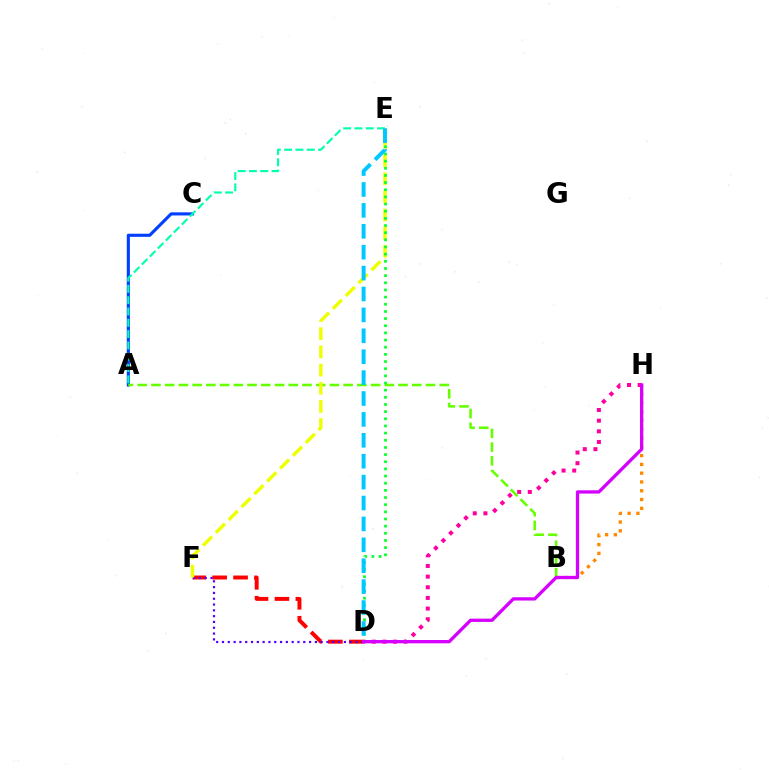{('A', 'C'): [{'color': '#003fff', 'line_style': 'solid', 'thickness': 2.24}], ('D', 'F'): [{'color': '#ff0000', 'line_style': 'dashed', 'thickness': 2.84}, {'color': '#4f00ff', 'line_style': 'dotted', 'thickness': 1.58}], ('A', 'B'): [{'color': '#66ff00', 'line_style': 'dashed', 'thickness': 1.86}], ('A', 'E'): [{'color': '#00ffaf', 'line_style': 'dashed', 'thickness': 1.54}], ('E', 'F'): [{'color': '#eeff00', 'line_style': 'dashed', 'thickness': 2.47}], ('D', 'E'): [{'color': '#00ff27', 'line_style': 'dotted', 'thickness': 1.94}, {'color': '#00c7ff', 'line_style': 'dashed', 'thickness': 2.84}], ('B', 'H'): [{'color': '#ff8800', 'line_style': 'dotted', 'thickness': 2.39}], ('D', 'H'): [{'color': '#ff00a0', 'line_style': 'dotted', 'thickness': 2.89}, {'color': '#d600ff', 'line_style': 'solid', 'thickness': 2.37}]}